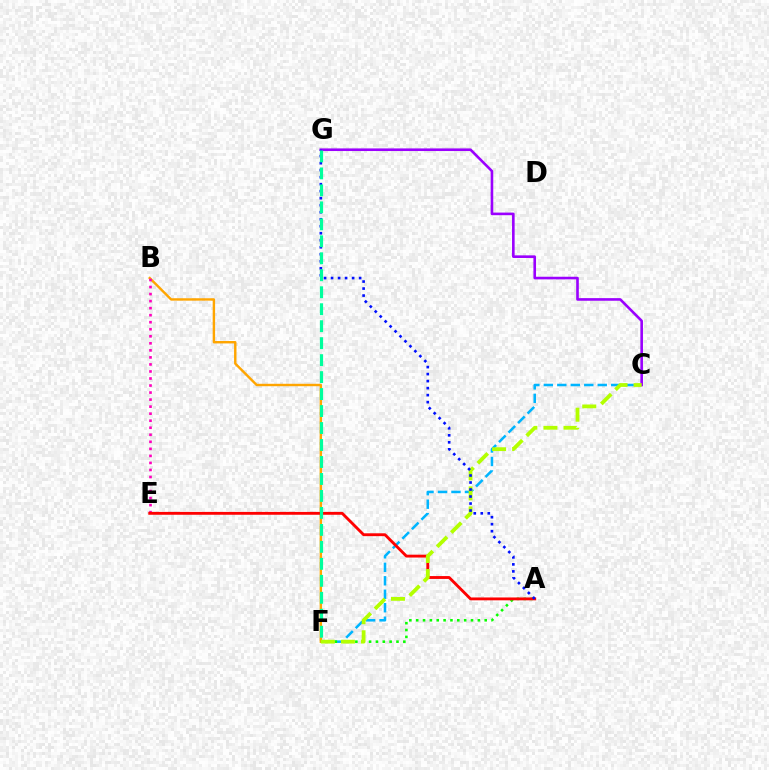{('C', 'F'): [{'color': '#00b5ff', 'line_style': 'dashed', 'thickness': 1.83}, {'color': '#b3ff00', 'line_style': 'dashed', 'thickness': 2.73}], ('B', 'F'): [{'color': '#ffa500', 'line_style': 'solid', 'thickness': 1.74}], ('B', 'E'): [{'color': '#ff00bd', 'line_style': 'dotted', 'thickness': 1.91}], ('C', 'G'): [{'color': '#9b00ff', 'line_style': 'solid', 'thickness': 1.88}], ('A', 'F'): [{'color': '#08ff00', 'line_style': 'dotted', 'thickness': 1.86}], ('A', 'E'): [{'color': '#ff0000', 'line_style': 'solid', 'thickness': 2.06}], ('A', 'G'): [{'color': '#0010ff', 'line_style': 'dotted', 'thickness': 1.9}], ('F', 'G'): [{'color': '#00ff9d', 'line_style': 'dashed', 'thickness': 2.31}]}